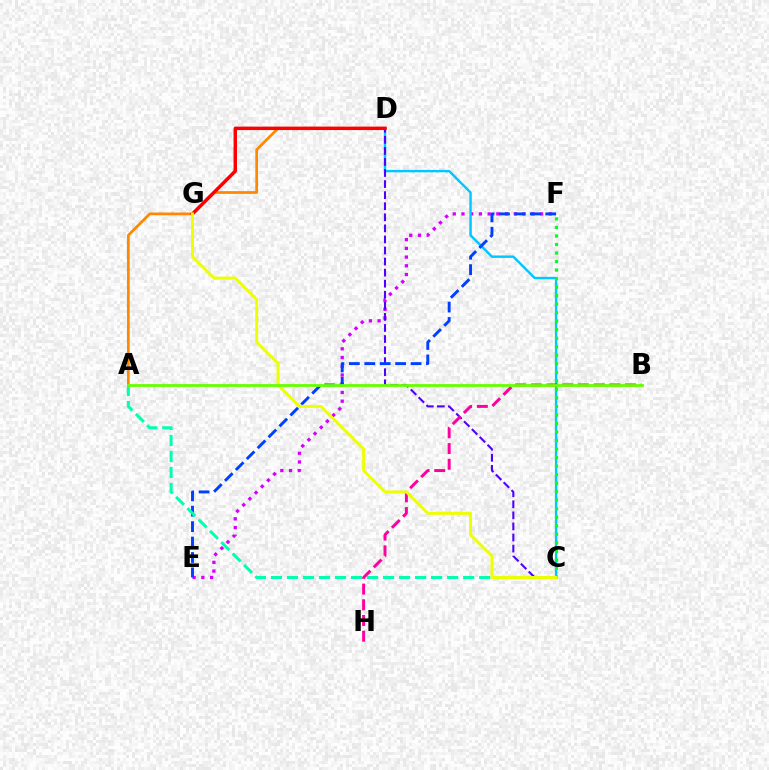{('E', 'F'): [{'color': '#d600ff', 'line_style': 'dotted', 'thickness': 2.37}, {'color': '#003fff', 'line_style': 'dashed', 'thickness': 2.1}], ('C', 'D'): [{'color': '#00c7ff', 'line_style': 'solid', 'thickness': 1.75}, {'color': '#4f00ff', 'line_style': 'dashed', 'thickness': 1.5}], ('A', 'D'): [{'color': '#ff8800', 'line_style': 'solid', 'thickness': 1.96}], ('D', 'G'): [{'color': '#ff0000', 'line_style': 'solid', 'thickness': 2.49}], ('C', 'F'): [{'color': '#00ff27', 'line_style': 'dotted', 'thickness': 2.32}], ('B', 'H'): [{'color': '#ff00a0', 'line_style': 'dashed', 'thickness': 2.13}], ('A', 'C'): [{'color': '#00ffaf', 'line_style': 'dashed', 'thickness': 2.18}], ('C', 'G'): [{'color': '#eeff00', 'line_style': 'solid', 'thickness': 2.12}], ('A', 'B'): [{'color': '#66ff00', 'line_style': 'solid', 'thickness': 2.01}]}